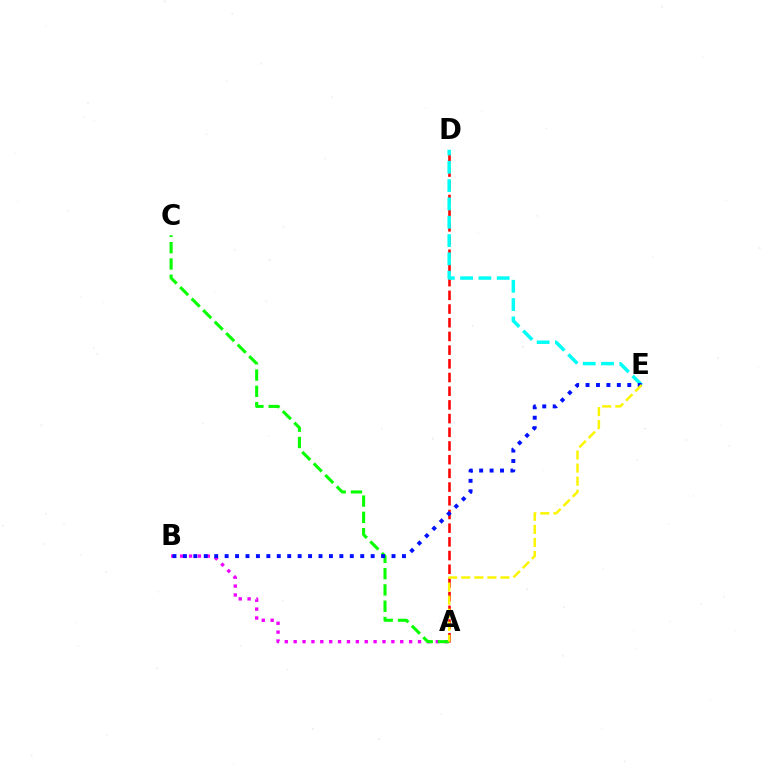{('A', 'B'): [{'color': '#ee00ff', 'line_style': 'dotted', 'thickness': 2.41}], ('A', 'D'): [{'color': '#ff0000', 'line_style': 'dashed', 'thickness': 1.86}], ('D', 'E'): [{'color': '#00fff6', 'line_style': 'dashed', 'thickness': 2.49}], ('A', 'C'): [{'color': '#08ff00', 'line_style': 'dashed', 'thickness': 2.21}], ('B', 'E'): [{'color': '#0010ff', 'line_style': 'dotted', 'thickness': 2.83}], ('A', 'E'): [{'color': '#fcf500', 'line_style': 'dashed', 'thickness': 1.78}]}